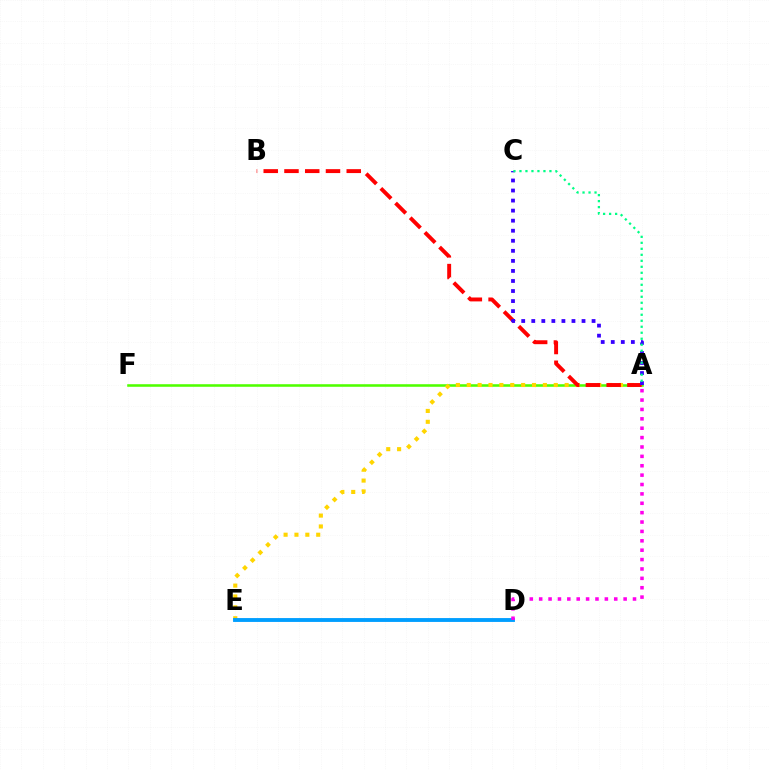{('A', 'F'): [{'color': '#4fff00', 'line_style': 'solid', 'thickness': 1.84}], ('A', 'E'): [{'color': '#ffd500', 'line_style': 'dotted', 'thickness': 2.95}], ('A', 'B'): [{'color': '#ff0000', 'line_style': 'dashed', 'thickness': 2.82}], ('A', 'C'): [{'color': '#3700ff', 'line_style': 'dotted', 'thickness': 2.73}, {'color': '#00ff86', 'line_style': 'dotted', 'thickness': 1.63}], ('D', 'E'): [{'color': '#009eff', 'line_style': 'solid', 'thickness': 2.78}], ('A', 'D'): [{'color': '#ff00ed', 'line_style': 'dotted', 'thickness': 2.55}]}